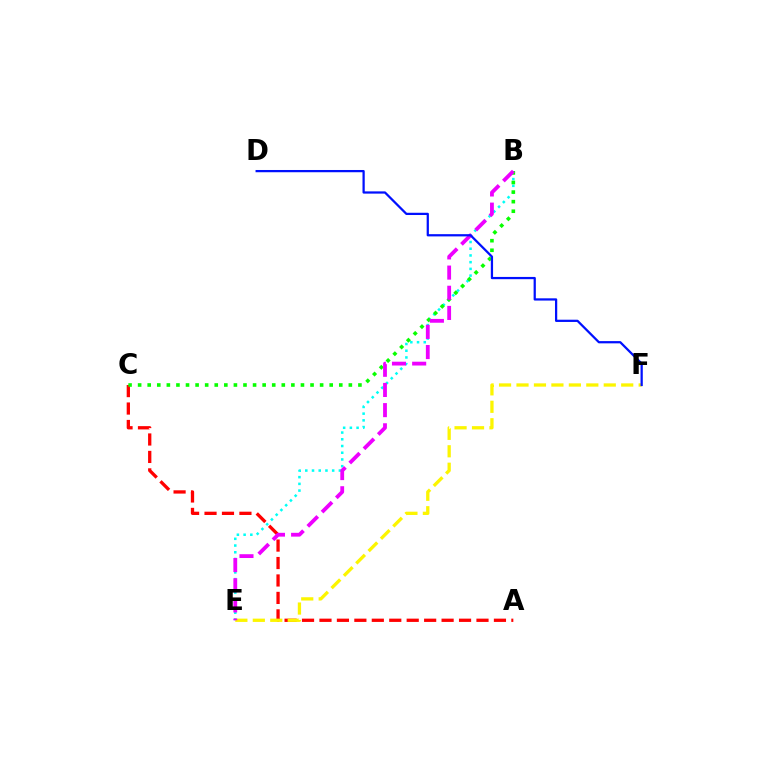{('B', 'E'): [{'color': '#00fff6', 'line_style': 'dotted', 'thickness': 1.83}, {'color': '#ee00ff', 'line_style': 'dashed', 'thickness': 2.74}], ('A', 'C'): [{'color': '#ff0000', 'line_style': 'dashed', 'thickness': 2.37}], ('B', 'C'): [{'color': '#08ff00', 'line_style': 'dotted', 'thickness': 2.6}], ('E', 'F'): [{'color': '#fcf500', 'line_style': 'dashed', 'thickness': 2.37}], ('D', 'F'): [{'color': '#0010ff', 'line_style': 'solid', 'thickness': 1.62}]}